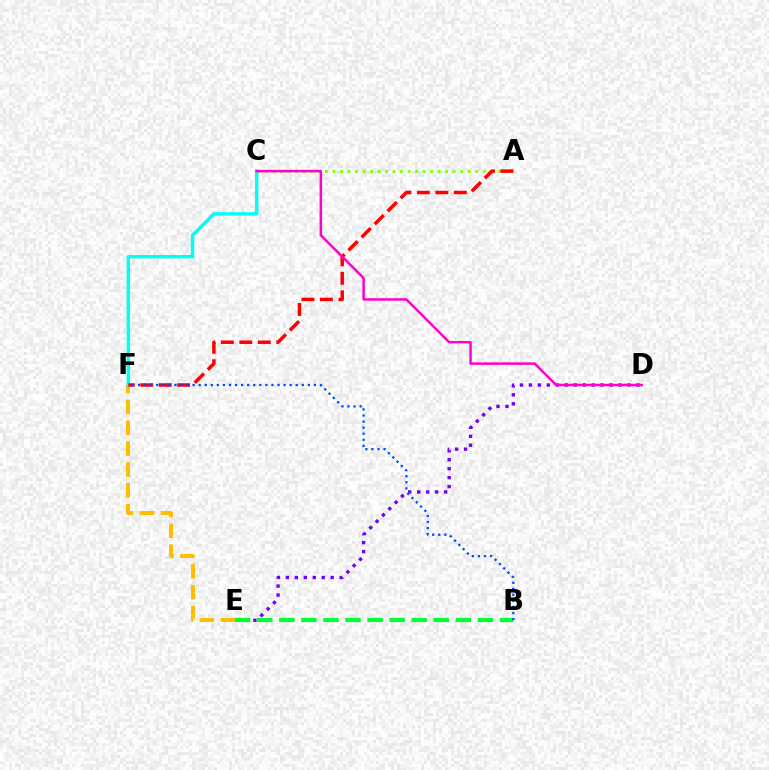{('D', 'E'): [{'color': '#7200ff', 'line_style': 'dotted', 'thickness': 2.44}], ('E', 'F'): [{'color': '#ffbd00', 'line_style': 'dashed', 'thickness': 2.83}], ('B', 'E'): [{'color': '#00ff39', 'line_style': 'dashed', 'thickness': 3.0}], ('C', 'F'): [{'color': '#00fff6', 'line_style': 'solid', 'thickness': 2.45}], ('A', 'C'): [{'color': '#84ff00', 'line_style': 'dotted', 'thickness': 2.04}], ('A', 'F'): [{'color': '#ff0000', 'line_style': 'dashed', 'thickness': 2.51}], ('C', 'D'): [{'color': '#ff00cf', 'line_style': 'solid', 'thickness': 1.79}], ('B', 'F'): [{'color': '#004bff', 'line_style': 'dotted', 'thickness': 1.65}]}